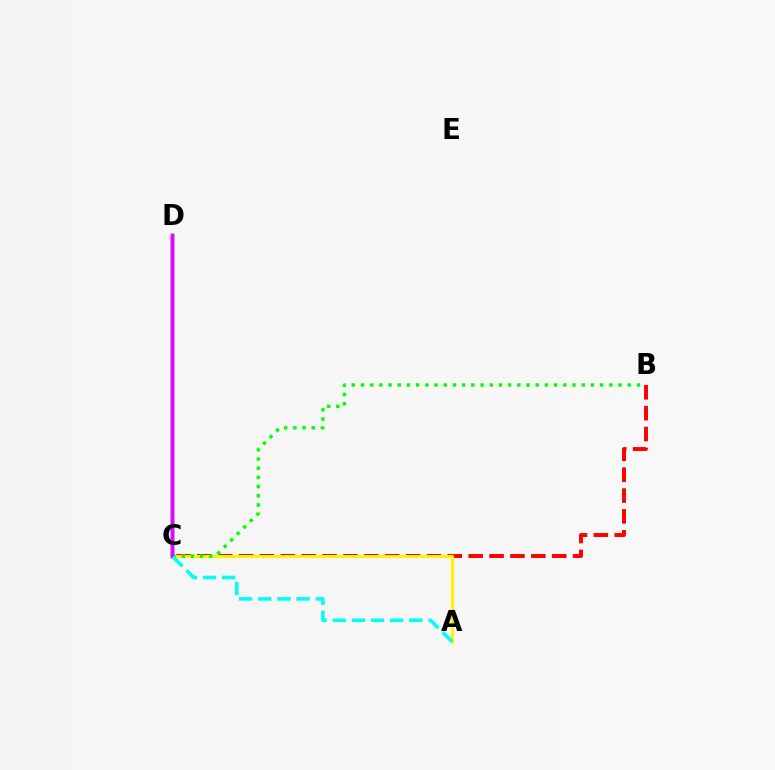{('B', 'C'): [{'color': '#ff0000', 'line_style': 'dashed', 'thickness': 2.84}, {'color': '#08ff00', 'line_style': 'dotted', 'thickness': 2.5}], ('C', 'D'): [{'color': '#0010ff', 'line_style': 'solid', 'thickness': 2.5}, {'color': '#ee00ff', 'line_style': 'solid', 'thickness': 2.47}], ('A', 'C'): [{'color': '#fcf500', 'line_style': 'solid', 'thickness': 2.17}, {'color': '#00fff6', 'line_style': 'dashed', 'thickness': 2.6}]}